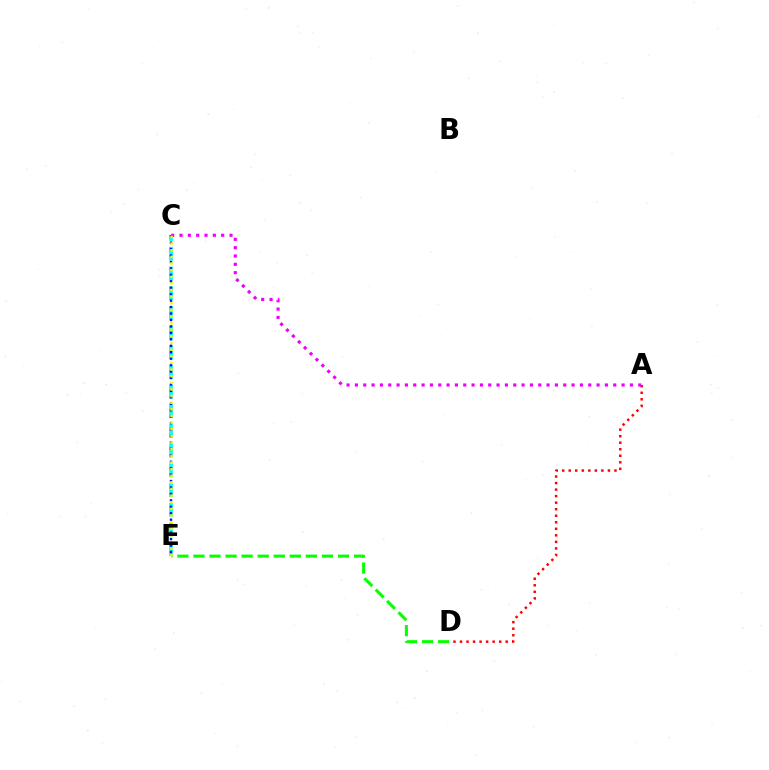{('A', 'D'): [{'color': '#ff0000', 'line_style': 'dotted', 'thickness': 1.78}], ('C', 'E'): [{'color': '#00fff6', 'line_style': 'dashed', 'thickness': 2.68}, {'color': '#0010ff', 'line_style': 'dotted', 'thickness': 1.75}, {'color': '#fcf500', 'line_style': 'dotted', 'thickness': 1.8}], ('D', 'E'): [{'color': '#08ff00', 'line_style': 'dashed', 'thickness': 2.18}], ('A', 'C'): [{'color': '#ee00ff', 'line_style': 'dotted', 'thickness': 2.26}]}